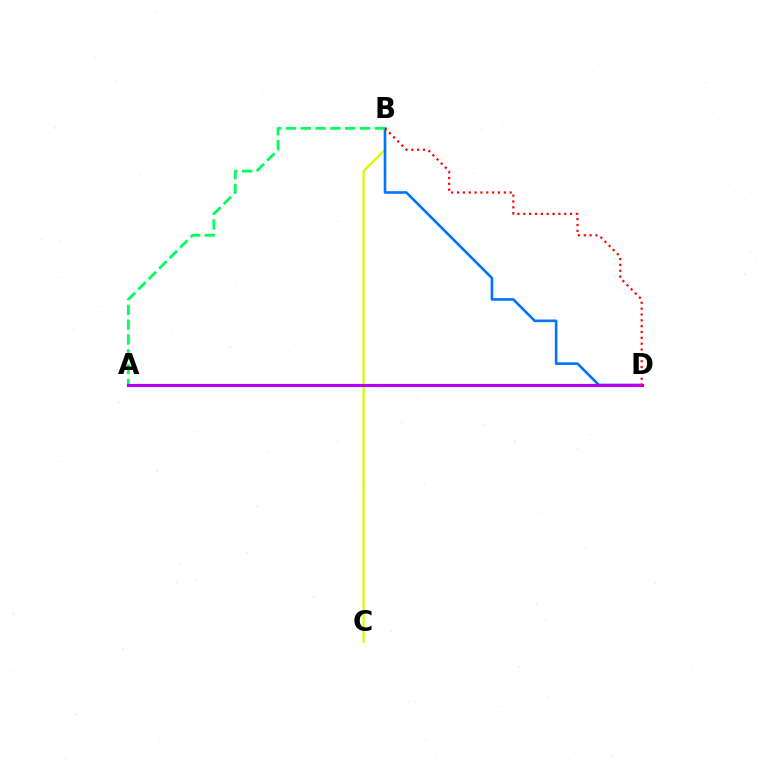{('B', 'C'): [{'color': '#d1ff00', 'line_style': 'solid', 'thickness': 1.64}], ('B', 'D'): [{'color': '#0074ff', 'line_style': 'solid', 'thickness': 1.88}, {'color': '#ff0000', 'line_style': 'dotted', 'thickness': 1.59}], ('A', 'B'): [{'color': '#00ff5c', 'line_style': 'dashed', 'thickness': 2.01}], ('A', 'D'): [{'color': '#b900ff', 'line_style': 'solid', 'thickness': 2.26}]}